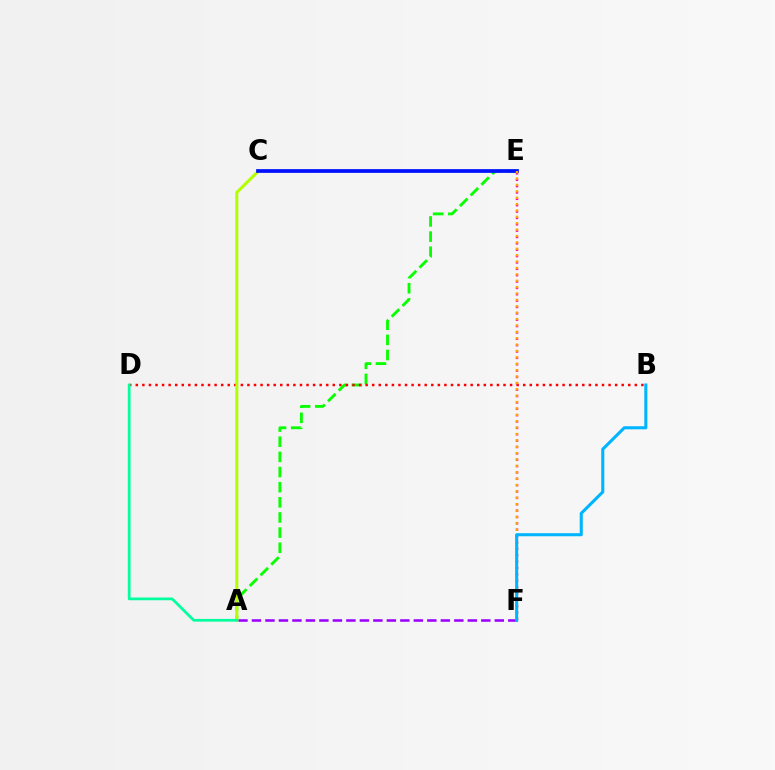{('A', 'F'): [{'color': '#9b00ff', 'line_style': 'dashed', 'thickness': 1.83}], ('A', 'E'): [{'color': '#08ff00', 'line_style': 'dashed', 'thickness': 2.06}], ('B', 'D'): [{'color': '#ff0000', 'line_style': 'dotted', 'thickness': 1.78}], ('A', 'C'): [{'color': '#b3ff00', 'line_style': 'solid', 'thickness': 2.18}], ('E', 'F'): [{'color': '#ff00bd', 'line_style': 'dotted', 'thickness': 1.73}, {'color': '#ffa500', 'line_style': 'dotted', 'thickness': 1.73}], ('C', 'E'): [{'color': '#0010ff', 'line_style': 'solid', 'thickness': 2.69}], ('B', 'F'): [{'color': '#00b5ff', 'line_style': 'solid', 'thickness': 2.21}], ('A', 'D'): [{'color': '#00ff9d', 'line_style': 'solid', 'thickness': 1.96}]}